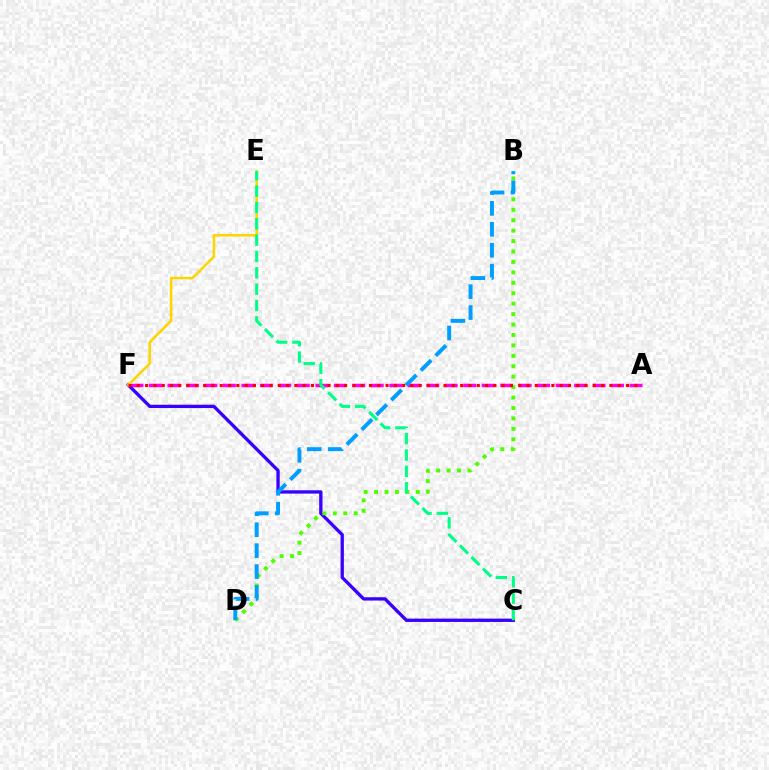{('A', 'F'): [{'color': '#ff00ed', 'line_style': 'dashed', 'thickness': 2.51}, {'color': '#ff0000', 'line_style': 'dotted', 'thickness': 2.25}], ('C', 'F'): [{'color': '#3700ff', 'line_style': 'solid', 'thickness': 2.39}], ('E', 'F'): [{'color': '#ffd500', 'line_style': 'solid', 'thickness': 1.83}], ('B', 'D'): [{'color': '#4fff00', 'line_style': 'dotted', 'thickness': 2.83}, {'color': '#009eff', 'line_style': 'dashed', 'thickness': 2.84}], ('C', 'E'): [{'color': '#00ff86', 'line_style': 'dashed', 'thickness': 2.22}]}